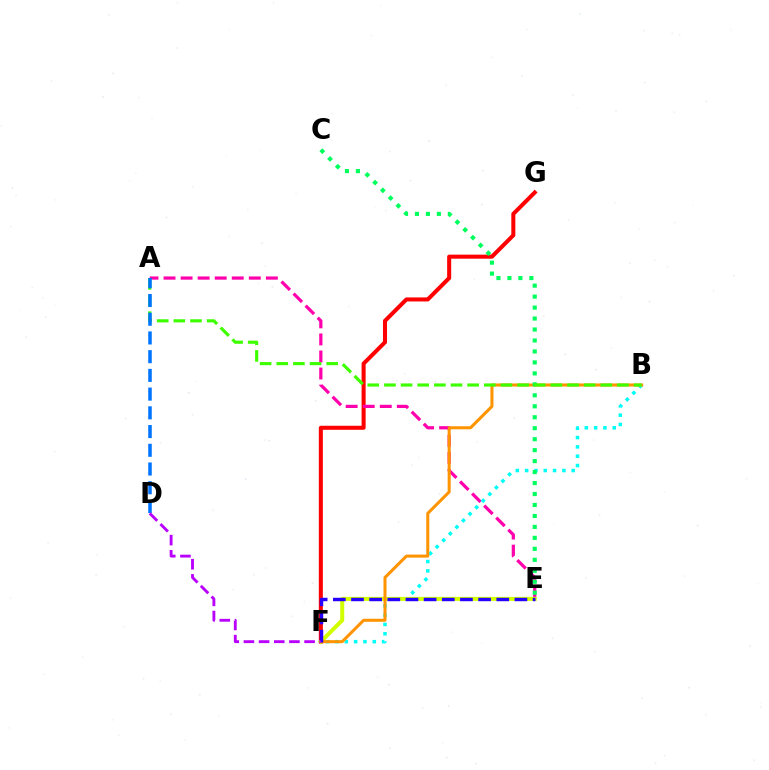{('F', 'G'): [{'color': '#ff0000', 'line_style': 'solid', 'thickness': 2.91}], ('A', 'E'): [{'color': '#ff00ac', 'line_style': 'dashed', 'thickness': 2.32}], ('B', 'F'): [{'color': '#00fff6', 'line_style': 'dotted', 'thickness': 2.53}, {'color': '#ff9400', 'line_style': 'solid', 'thickness': 2.18}], ('E', 'F'): [{'color': '#d1ff00', 'line_style': 'solid', 'thickness': 2.89}, {'color': '#2500ff', 'line_style': 'dashed', 'thickness': 2.47}], ('C', 'E'): [{'color': '#00ff5c', 'line_style': 'dotted', 'thickness': 2.98}], ('A', 'B'): [{'color': '#3dff00', 'line_style': 'dashed', 'thickness': 2.26}], ('A', 'D'): [{'color': '#0074ff', 'line_style': 'dashed', 'thickness': 2.54}], ('D', 'F'): [{'color': '#b900ff', 'line_style': 'dashed', 'thickness': 2.06}]}